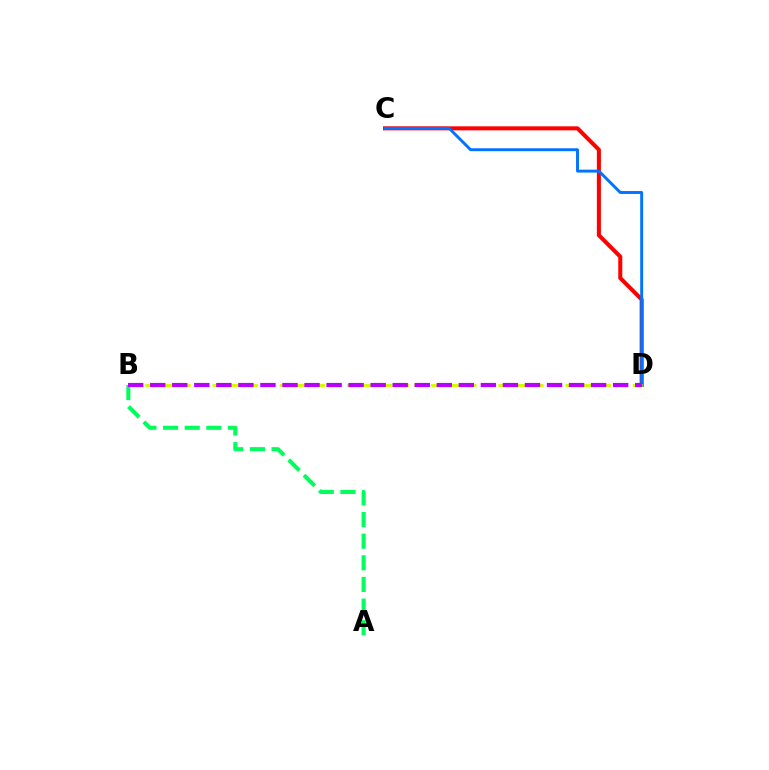{('A', 'B'): [{'color': '#00ff5c', 'line_style': 'dashed', 'thickness': 2.94}], ('C', 'D'): [{'color': '#ff0000', 'line_style': 'solid', 'thickness': 2.91}, {'color': '#0074ff', 'line_style': 'solid', 'thickness': 2.1}], ('B', 'D'): [{'color': '#d1ff00', 'line_style': 'dashed', 'thickness': 2.28}, {'color': '#b900ff', 'line_style': 'dashed', 'thickness': 2.99}]}